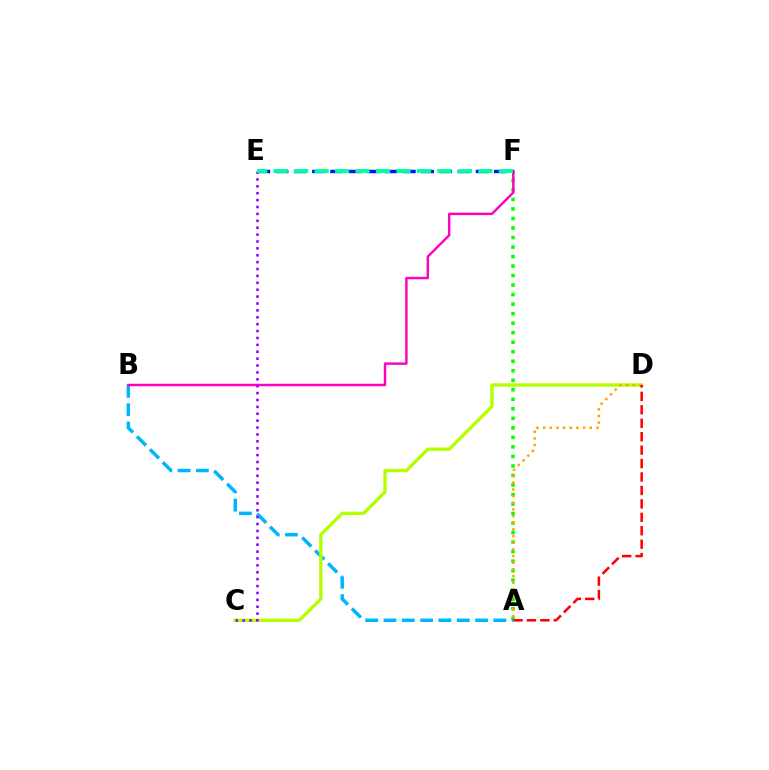{('A', 'F'): [{'color': '#08ff00', 'line_style': 'dotted', 'thickness': 2.59}], ('A', 'B'): [{'color': '#00b5ff', 'line_style': 'dashed', 'thickness': 2.49}], ('C', 'D'): [{'color': '#b3ff00', 'line_style': 'solid', 'thickness': 2.41}], ('B', 'F'): [{'color': '#ff00bd', 'line_style': 'solid', 'thickness': 1.75}], ('A', 'D'): [{'color': '#ffa500', 'line_style': 'dotted', 'thickness': 1.81}, {'color': '#ff0000', 'line_style': 'dashed', 'thickness': 1.83}], ('C', 'E'): [{'color': '#9b00ff', 'line_style': 'dotted', 'thickness': 1.87}], ('E', 'F'): [{'color': '#0010ff', 'line_style': 'dashed', 'thickness': 2.47}, {'color': '#00ff9d', 'line_style': 'dashed', 'thickness': 2.78}]}